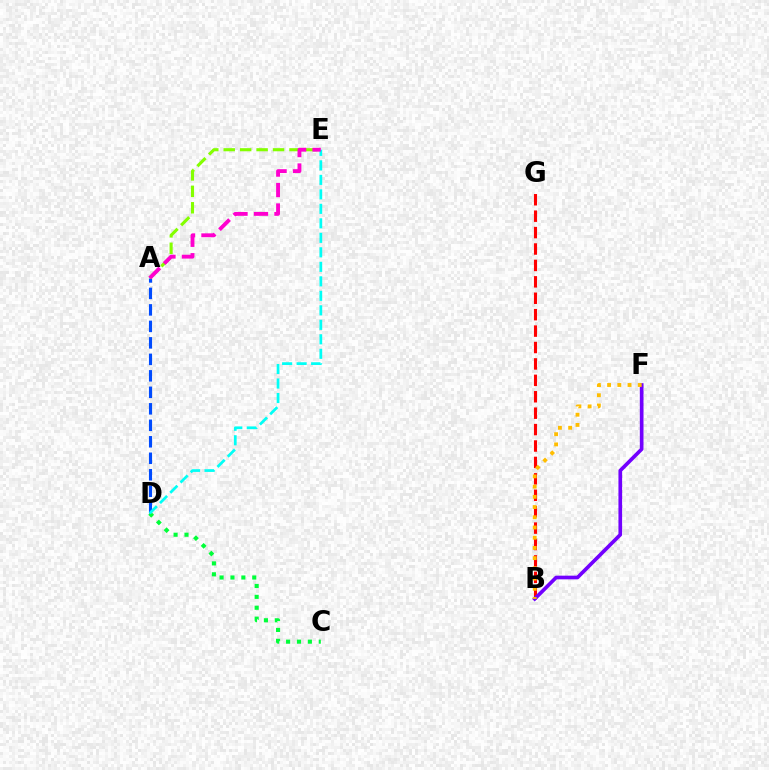{('A', 'D'): [{'color': '#004bff', 'line_style': 'dashed', 'thickness': 2.24}], ('B', 'G'): [{'color': '#ff0000', 'line_style': 'dashed', 'thickness': 2.23}], ('A', 'E'): [{'color': '#84ff00', 'line_style': 'dashed', 'thickness': 2.23}, {'color': '#ff00cf', 'line_style': 'dashed', 'thickness': 2.78}], ('C', 'D'): [{'color': '#00ff39', 'line_style': 'dotted', 'thickness': 2.96}], ('B', 'F'): [{'color': '#7200ff', 'line_style': 'solid', 'thickness': 2.65}, {'color': '#ffbd00', 'line_style': 'dotted', 'thickness': 2.78}], ('D', 'E'): [{'color': '#00fff6', 'line_style': 'dashed', 'thickness': 1.97}]}